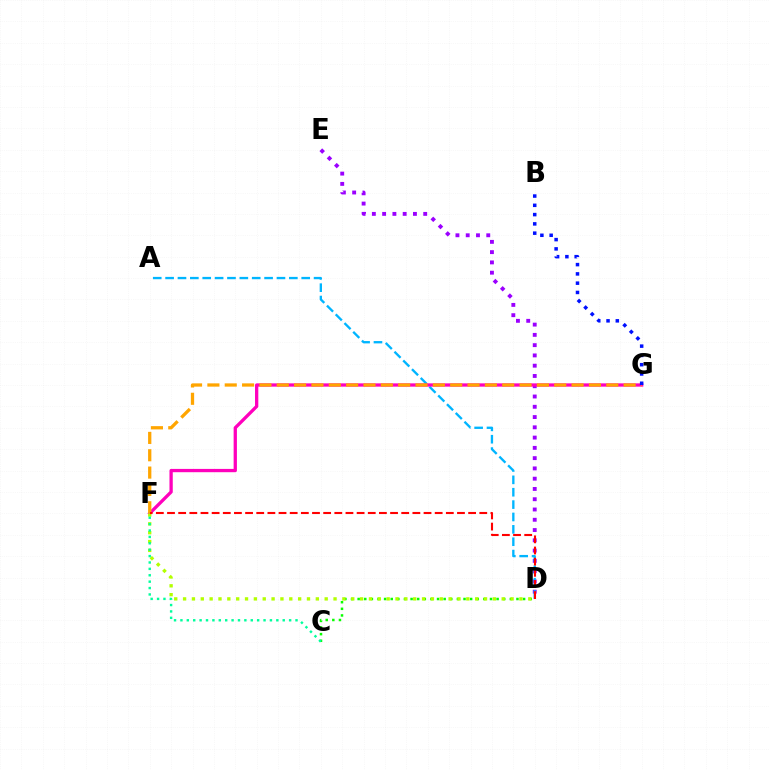{('C', 'D'): [{'color': '#08ff00', 'line_style': 'dotted', 'thickness': 1.8}], ('D', 'E'): [{'color': '#9b00ff', 'line_style': 'dotted', 'thickness': 2.79}], ('A', 'D'): [{'color': '#00b5ff', 'line_style': 'dashed', 'thickness': 1.68}], ('F', 'G'): [{'color': '#ff00bd', 'line_style': 'solid', 'thickness': 2.37}, {'color': '#ffa500', 'line_style': 'dashed', 'thickness': 2.36}], ('D', 'F'): [{'color': '#b3ff00', 'line_style': 'dotted', 'thickness': 2.4}, {'color': '#ff0000', 'line_style': 'dashed', 'thickness': 1.52}], ('C', 'F'): [{'color': '#00ff9d', 'line_style': 'dotted', 'thickness': 1.74}], ('B', 'G'): [{'color': '#0010ff', 'line_style': 'dotted', 'thickness': 2.52}]}